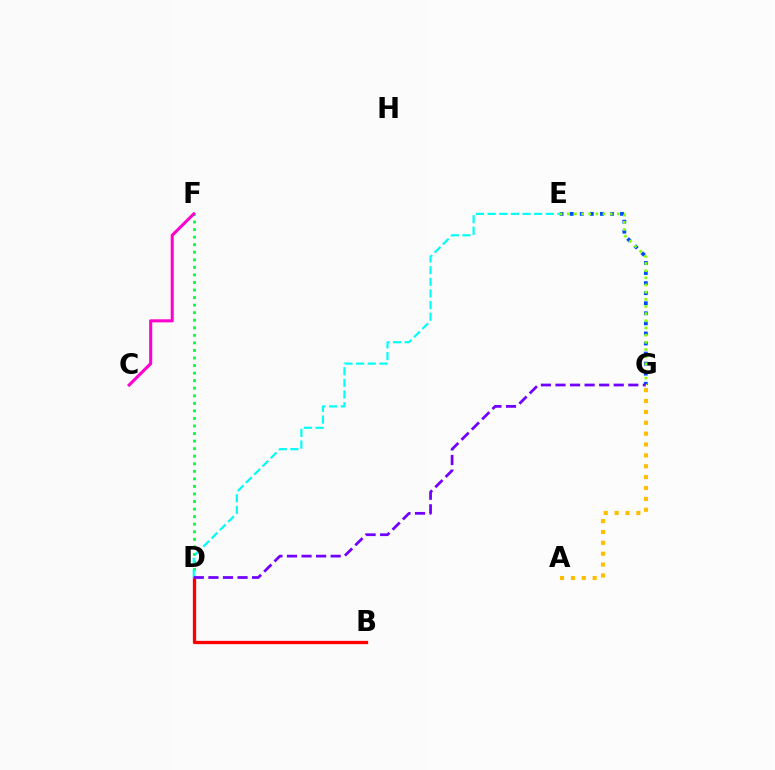{('E', 'G'): [{'color': '#004bff', 'line_style': 'dotted', 'thickness': 2.73}, {'color': '#84ff00', 'line_style': 'dotted', 'thickness': 1.95}], ('B', 'D'): [{'color': '#ff0000', 'line_style': 'solid', 'thickness': 2.38}], ('A', 'G'): [{'color': '#ffbd00', 'line_style': 'dotted', 'thickness': 2.95}], ('D', 'F'): [{'color': '#00ff39', 'line_style': 'dotted', 'thickness': 2.05}], ('D', 'E'): [{'color': '#00fff6', 'line_style': 'dashed', 'thickness': 1.58}], ('D', 'G'): [{'color': '#7200ff', 'line_style': 'dashed', 'thickness': 1.98}], ('C', 'F'): [{'color': '#ff00cf', 'line_style': 'solid', 'thickness': 2.21}]}